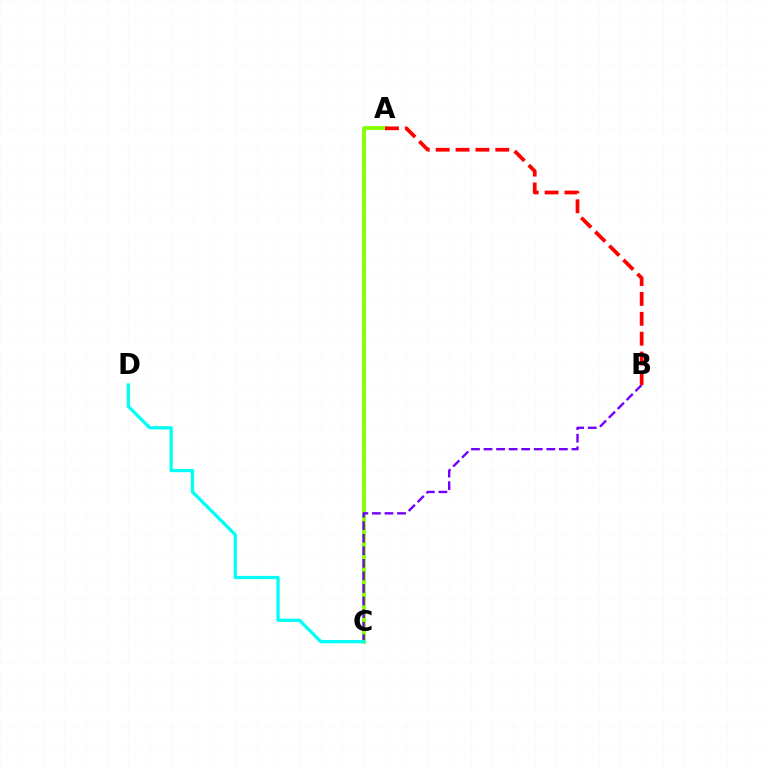{('A', 'C'): [{'color': '#84ff00', 'line_style': 'solid', 'thickness': 2.76}], ('B', 'C'): [{'color': '#7200ff', 'line_style': 'dashed', 'thickness': 1.71}], ('C', 'D'): [{'color': '#00fff6', 'line_style': 'solid', 'thickness': 2.36}], ('A', 'B'): [{'color': '#ff0000', 'line_style': 'dashed', 'thickness': 2.7}]}